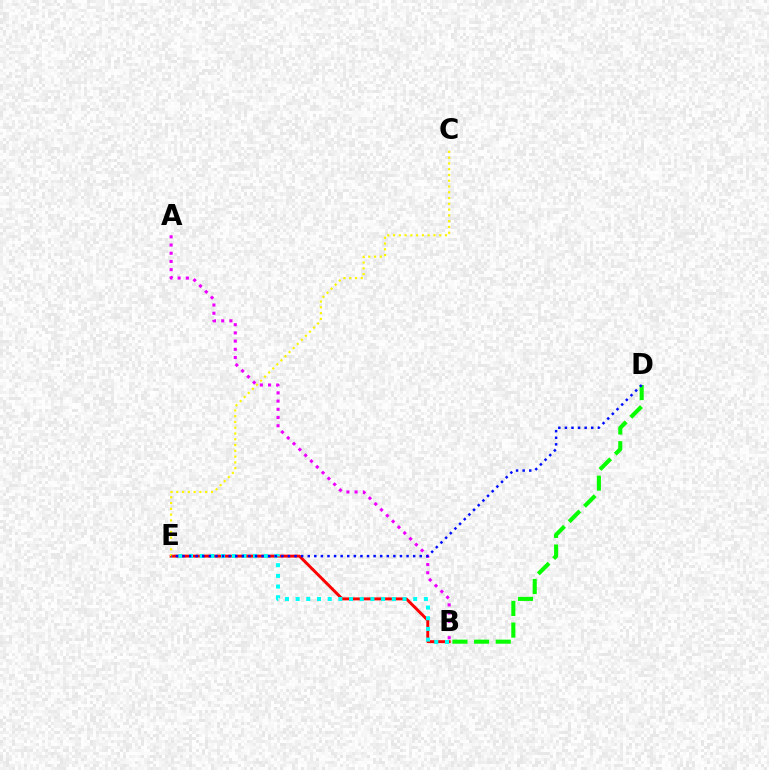{('B', 'D'): [{'color': '#08ff00', 'line_style': 'dashed', 'thickness': 2.94}], ('A', 'B'): [{'color': '#ee00ff', 'line_style': 'dotted', 'thickness': 2.23}], ('B', 'E'): [{'color': '#ff0000', 'line_style': 'solid', 'thickness': 2.11}, {'color': '#00fff6', 'line_style': 'dotted', 'thickness': 2.9}], ('C', 'E'): [{'color': '#fcf500', 'line_style': 'dotted', 'thickness': 1.57}], ('D', 'E'): [{'color': '#0010ff', 'line_style': 'dotted', 'thickness': 1.79}]}